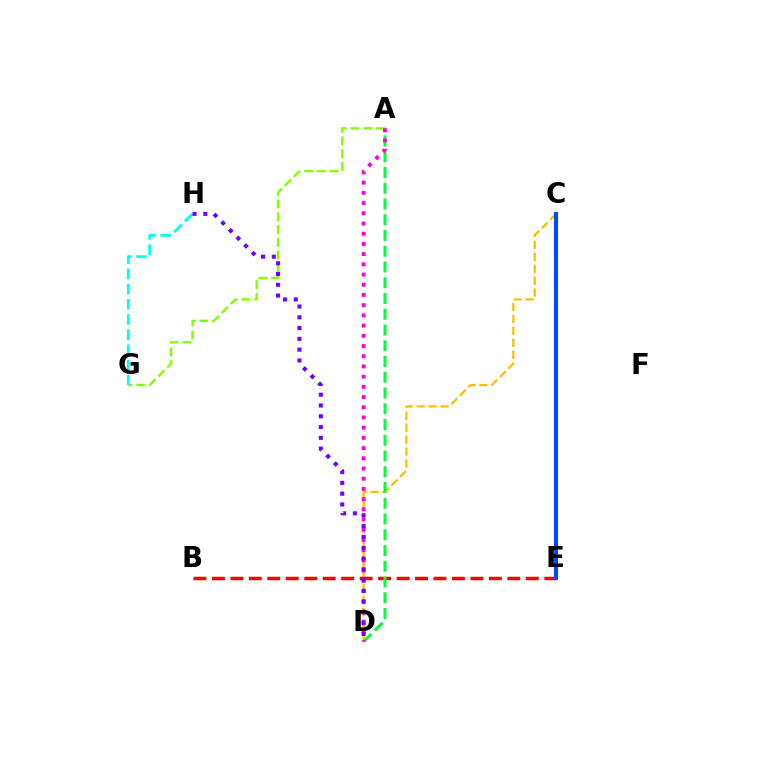{('C', 'D'): [{'color': '#ffbd00', 'line_style': 'dashed', 'thickness': 1.62}], ('B', 'E'): [{'color': '#ff0000', 'line_style': 'dashed', 'thickness': 2.51}], ('A', 'G'): [{'color': '#84ff00', 'line_style': 'dashed', 'thickness': 1.73}], ('C', 'E'): [{'color': '#004bff', 'line_style': 'solid', 'thickness': 2.93}], ('G', 'H'): [{'color': '#00fff6', 'line_style': 'dashed', 'thickness': 2.06}], ('A', 'D'): [{'color': '#00ff39', 'line_style': 'dashed', 'thickness': 2.14}, {'color': '#ff00cf', 'line_style': 'dotted', 'thickness': 2.77}], ('D', 'H'): [{'color': '#7200ff', 'line_style': 'dotted', 'thickness': 2.93}]}